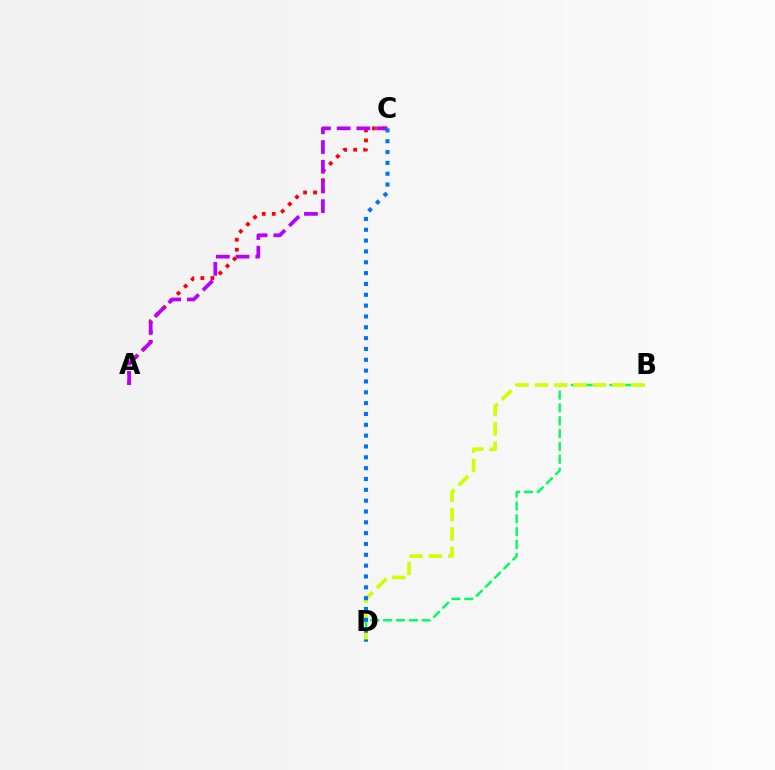{('A', 'C'): [{'color': '#ff0000', 'line_style': 'dotted', 'thickness': 2.73}, {'color': '#b900ff', 'line_style': 'dashed', 'thickness': 2.68}], ('B', 'D'): [{'color': '#00ff5c', 'line_style': 'dashed', 'thickness': 1.75}, {'color': '#d1ff00', 'line_style': 'dashed', 'thickness': 2.63}], ('C', 'D'): [{'color': '#0074ff', 'line_style': 'dotted', 'thickness': 2.94}]}